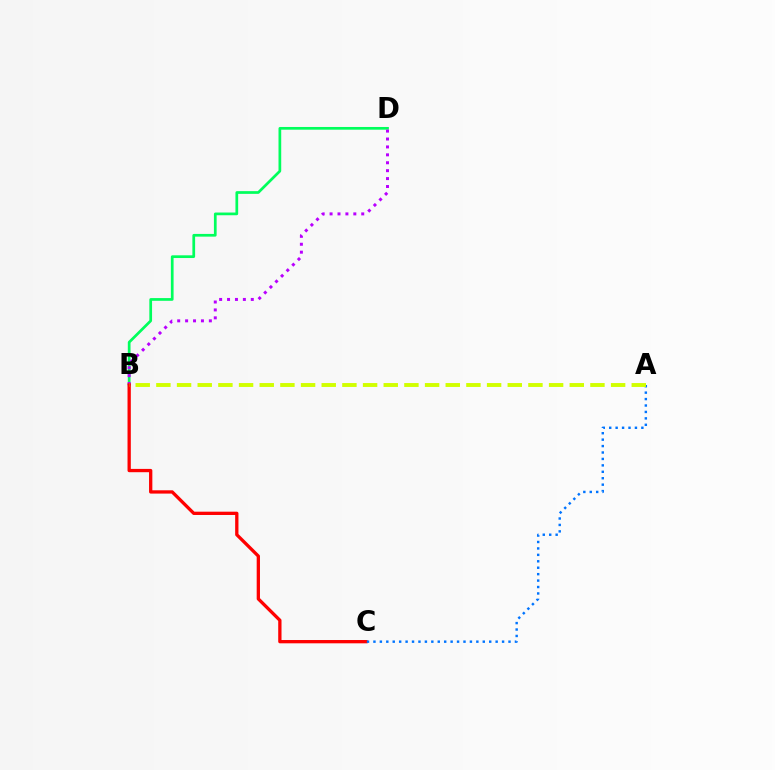{('B', 'D'): [{'color': '#00ff5c', 'line_style': 'solid', 'thickness': 1.96}, {'color': '#b900ff', 'line_style': 'dotted', 'thickness': 2.15}], ('B', 'C'): [{'color': '#ff0000', 'line_style': 'solid', 'thickness': 2.37}], ('A', 'C'): [{'color': '#0074ff', 'line_style': 'dotted', 'thickness': 1.75}], ('A', 'B'): [{'color': '#d1ff00', 'line_style': 'dashed', 'thickness': 2.81}]}